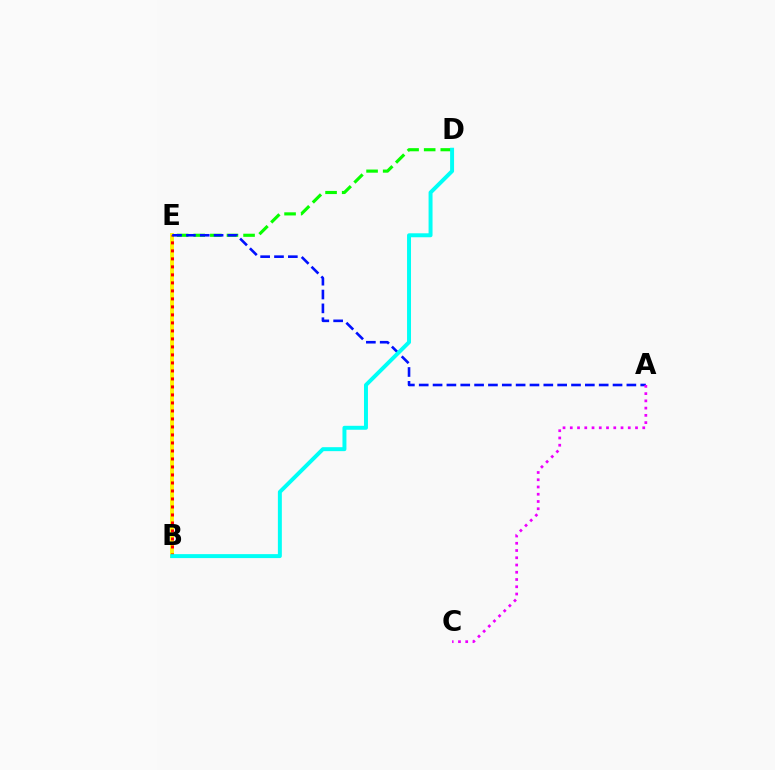{('B', 'E'): [{'color': '#fcf500', 'line_style': 'solid', 'thickness': 2.78}, {'color': '#ff0000', 'line_style': 'dotted', 'thickness': 2.17}], ('D', 'E'): [{'color': '#08ff00', 'line_style': 'dashed', 'thickness': 2.26}], ('A', 'E'): [{'color': '#0010ff', 'line_style': 'dashed', 'thickness': 1.88}], ('A', 'C'): [{'color': '#ee00ff', 'line_style': 'dotted', 'thickness': 1.97}], ('B', 'D'): [{'color': '#00fff6', 'line_style': 'solid', 'thickness': 2.85}]}